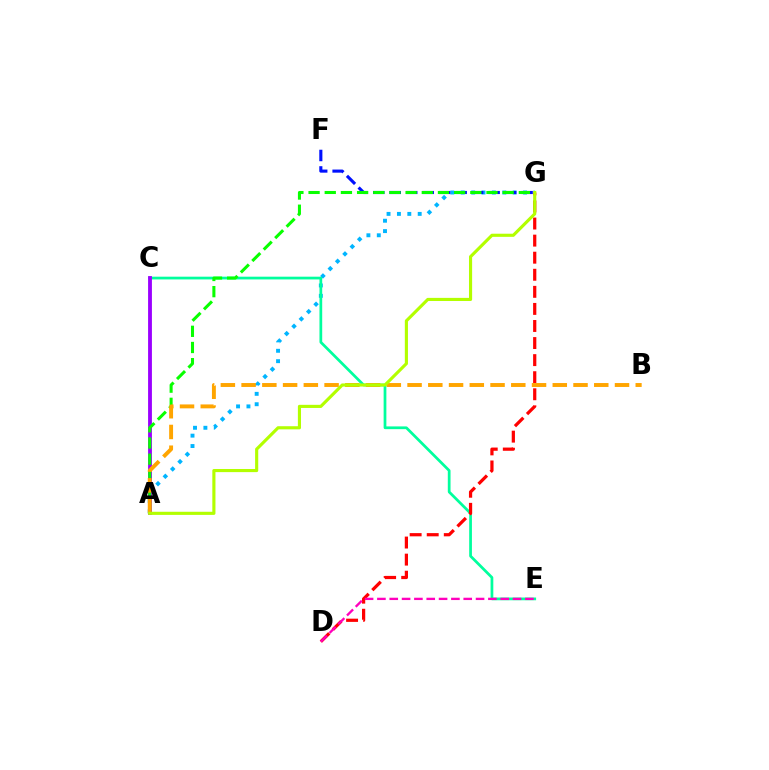{('A', 'G'): [{'color': '#00b5ff', 'line_style': 'dotted', 'thickness': 2.82}, {'color': '#08ff00', 'line_style': 'dashed', 'thickness': 2.2}, {'color': '#b3ff00', 'line_style': 'solid', 'thickness': 2.25}], ('F', 'G'): [{'color': '#0010ff', 'line_style': 'dashed', 'thickness': 2.24}], ('C', 'E'): [{'color': '#00ff9d', 'line_style': 'solid', 'thickness': 1.97}], ('D', 'G'): [{'color': '#ff0000', 'line_style': 'dashed', 'thickness': 2.32}], ('A', 'C'): [{'color': '#9b00ff', 'line_style': 'solid', 'thickness': 2.76}], ('D', 'E'): [{'color': '#ff00bd', 'line_style': 'dashed', 'thickness': 1.68}], ('A', 'B'): [{'color': '#ffa500', 'line_style': 'dashed', 'thickness': 2.82}]}